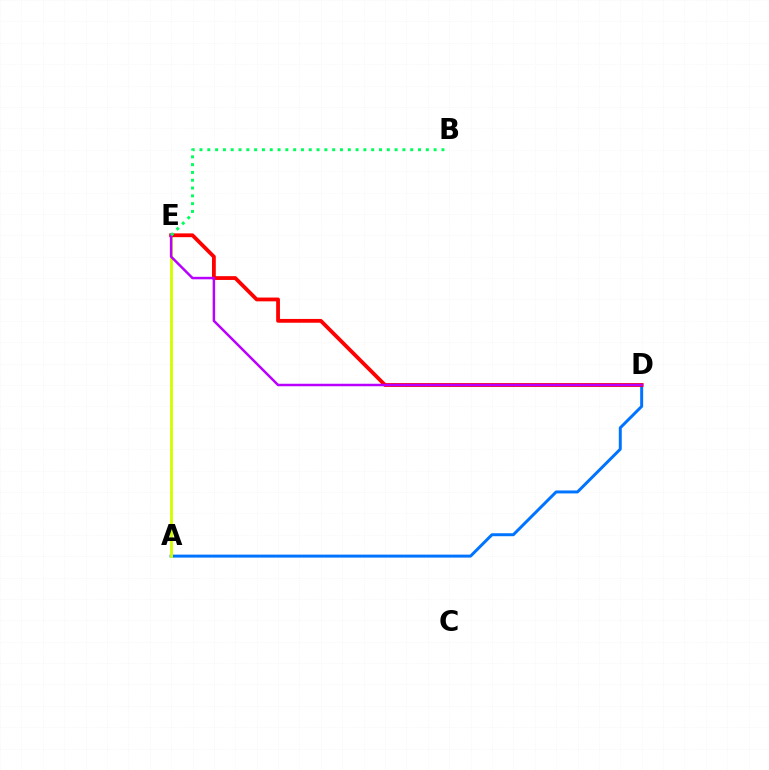{('A', 'D'): [{'color': '#0074ff', 'line_style': 'solid', 'thickness': 2.14}], ('A', 'E'): [{'color': '#d1ff00', 'line_style': 'solid', 'thickness': 2.06}], ('D', 'E'): [{'color': '#ff0000', 'line_style': 'solid', 'thickness': 2.73}, {'color': '#b900ff', 'line_style': 'solid', 'thickness': 1.79}], ('B', 'E'): [{'color': '#00ff5c', 'line_style': 'dotted', 'thickness': 2.12}]}